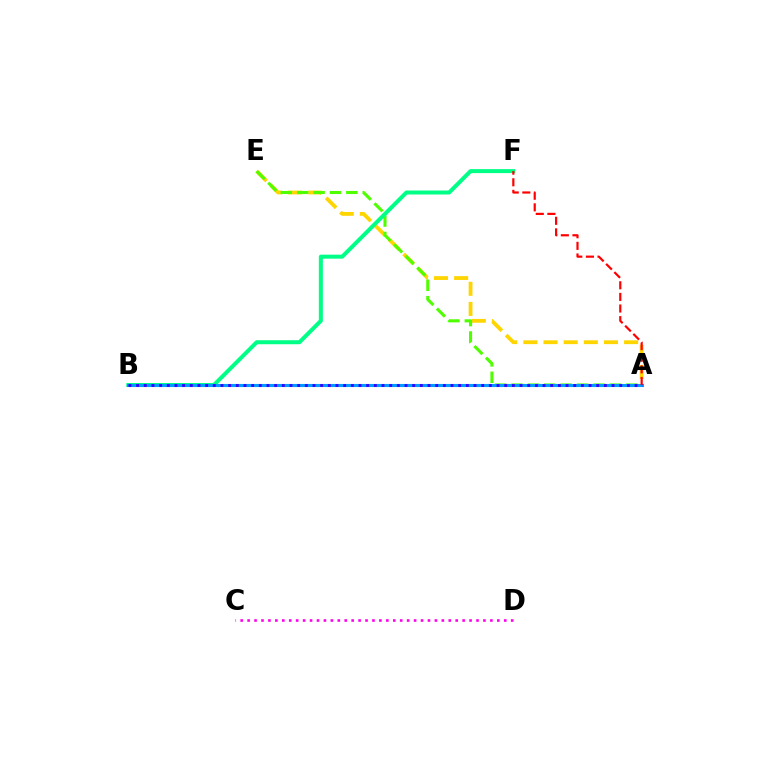{('A', 'E'): [{'color': '#ffd500', 'line_style': 'dashed', 'thickness': 2.74}, {'color': '#4fff00', 'line_style': 'dashed', 'thickness': 2.23}], ('C', 'D'): [{'color': '#ff00ed', 'line_style': 'dotted', 'thickness': 1.88}], ('B', 'F'): [{'color': '#00ff86', 'line_style': 'solid', 'thickness': 2.88}], ('A', 'B'): [{'color': '#009eff', 'line_style': 'solid', 'thickness': 2.23}, {'color': '#3700ff', 'line_style': 'dotted', 'thickness': 2.08}], ('A', 'F'): [{'color': '#ff0000', 'line_style': 'dashed', 'thickness': 1.58}]}